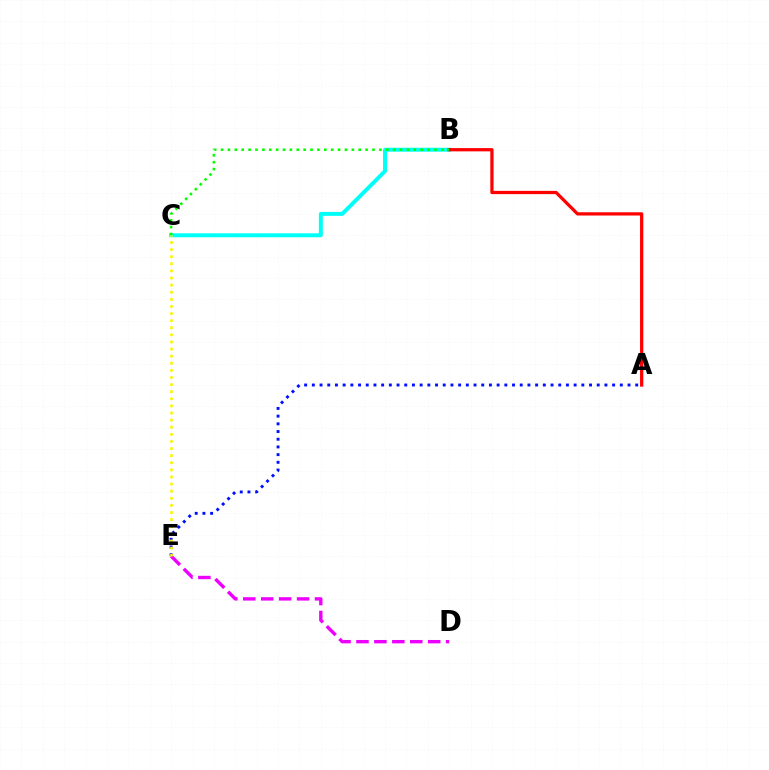{('B', 'C'): [{'color': '#00fff6', 'line_style': 'solid', 'thickness': 2.85}, {'color': '#08ff00', 'line_style': 'dotted', 'thickness': 1.87}], ('D', 'E'): [{'color': '#ee00ff', 'line_style': 'dashed', 'thickness': 2.44}], ('A', 'E'): [{'color': '#0010ff', 'line_style': 'dotted', 'thickness': 2.09}], ('A', 'B'): [{'color': '#ff0000', 'line_style': 'solid', 'thickness': 2.34}], ('C', 'E'): [{'color': '#fcf500', 'line_style': 'dotted', 'thickness': 1.93}]}